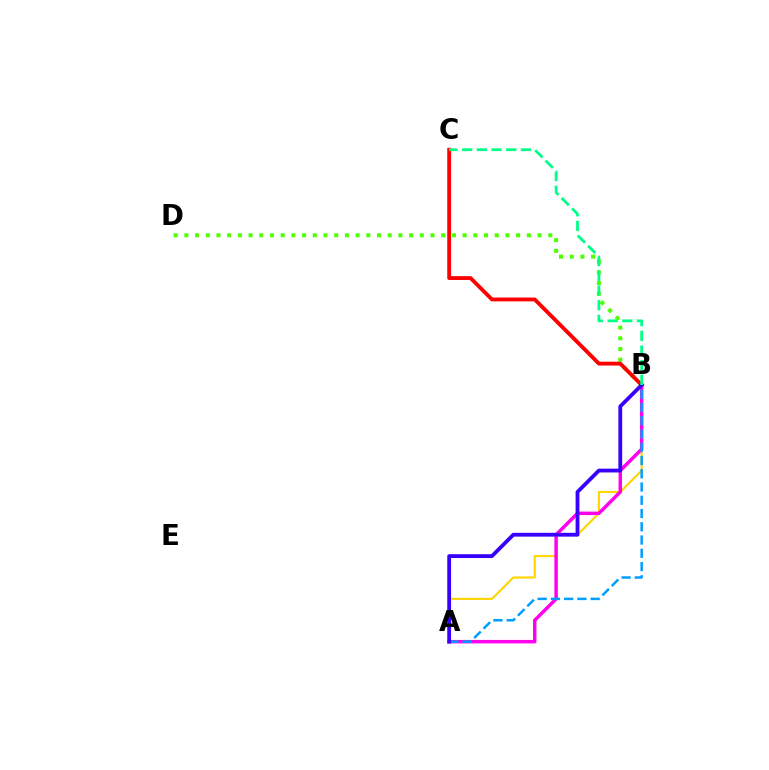{('A', 'B'): [{'color': '#ffd500', 'line_style': 'solid', 'thickness': 1.52}, {'color': '#ff00ed', 'line_style': 'solid', 'thickness': 2.5}, {'color': '#009eff', 'line_style': 'dashed', 'thickness': 1.8}, {'color': '#3700ff', 'line_style': 'solid', 'thickness': 2.74}], ('B', 'D'): [{'color': '#4fff00', 'line_style': 'dotted', 'thickness': 2.91}], ('B', 'C'): [{'color': '#ff0000', 'line_style': 'solid', 'thickness': 2.76}, {'color': '#00ff86', 'line_style': 'dashed', 'thickness': 1.99}]}